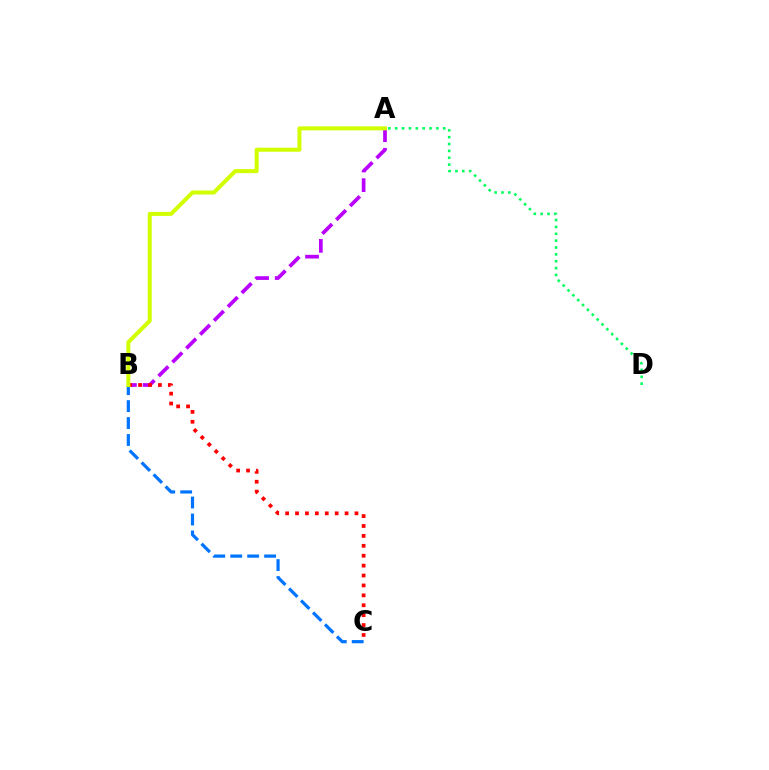{('A', 'B'): [{'color': '#b900ff', 'line_style': 'dashed', 'thickness': 2.66}, {'color': '#d1ff00', 'line_style': 'solid', 'thickness': 2.89}], ('A', 'D'): [{'color': '#00ff5c', 'line_style': 'dotted', 'thickness': 1.87}], ('B', 'C'): [{'color': '#0074ff', 'line_style': 'dashed', 'thickness': 2.3}, {'color': '#ff0000', 'line_style': 'dotted', 'thickness': 2.69}]}